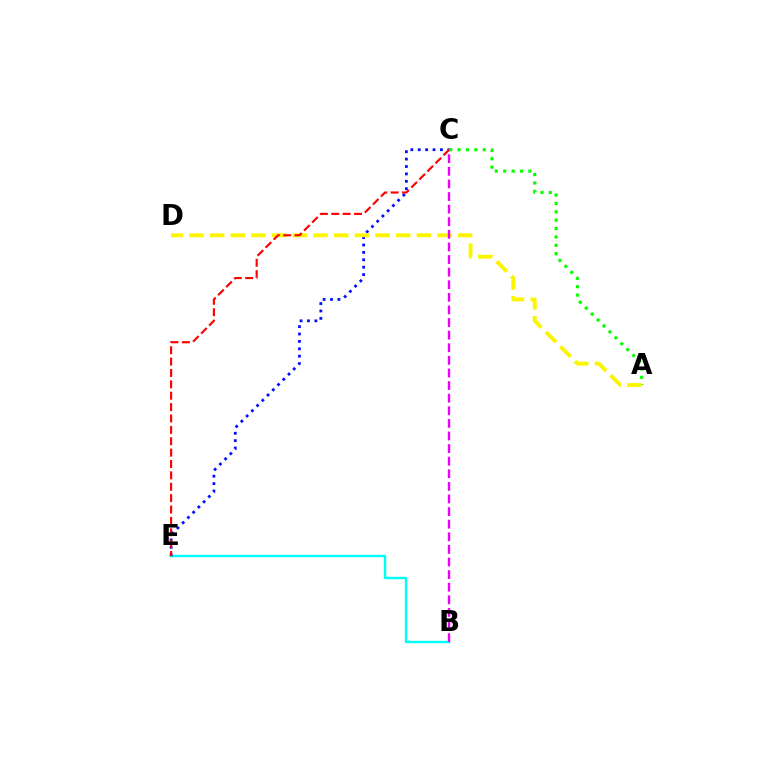{('A', 'C'): [{'color': '#08ff00', 'line_style': 'dotted', 'thickness': 2.27}], ('B', 'E'): [{'color': '#00fff6', 'line_style': 'solid', 'thickness': 1.74}], ('C', 'E'): [{'color': '#0010ff', 'line_style': 'dotted', 'thickness': 2.01}, {'color': '#ff0000', 'line_style': 'dashed', 'thickness': 1.55}], ('A', 'D'): [{'color': '#fcf500', 'line_style': 'dashed', 'thickness': 2.81}], ('B', 'C'): [{'color': '#ee00ff', 'line_style': 'dashed', 'thickness': 1.71}]}